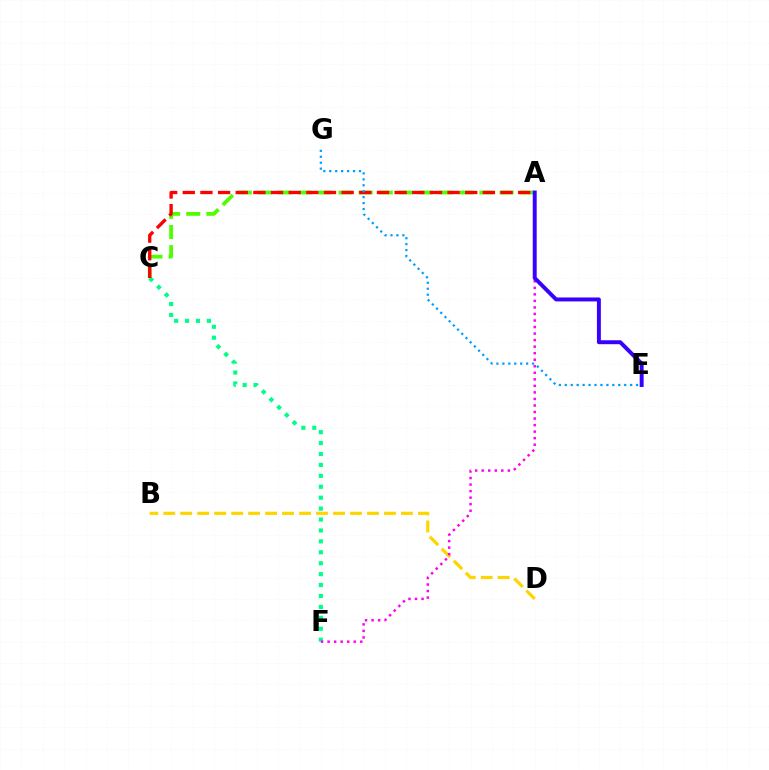{('B', 'D'): [{'color': '#ffd500', 'line_style': 'dashed', 'thickness': 2.31}], ('C', 'F'): [{'color': '#00ff86', 'line_style': 'dotted', 'thickness': 2.97}], ('A', 'C'): [{'color': '#4fff00', 'line_style': 'dashed', 'thickness': 2.74}, {'color': '#ff0000', 'line_style': 'dashed', 'thickness': 2.4}], ('A', 'F'): [{'color': '#ff00ed', 'line_style': 'dotted', 'thickness': 1.78}], ('A', 'E'): [{'color': '#3700ff', 'line_style': 'solid', 'thickness': 2.84}], ('E', 'G'): [{'color': '#009eff', 'line_style': 'dotted', 'thickness': 1.61}]}